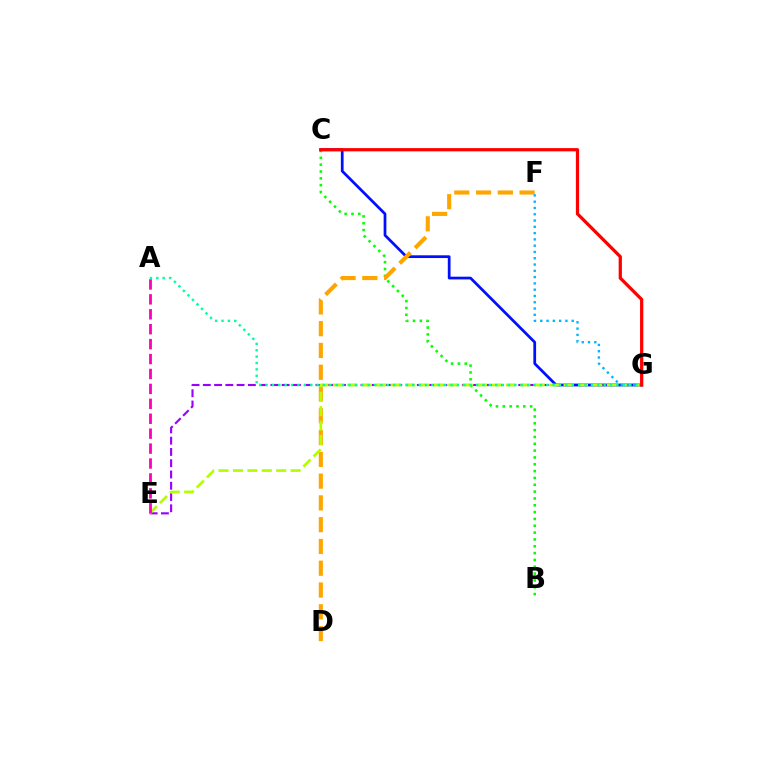{('B', 'C'): [{'color': '#08ff00', 'line_style': 'dotted', 'thickness': 1.86}], ('E', 'G'): [{'color': '#9b00ff', 'line_style': 'dashed', 'thickness': 1.53}, {'color': '#b3ff00', 'line_style': 'dashed', 'thickness': 1.96}], ('C', 'G'): [{'color': '#0010ff', 'line_style': 'solid', 'thickness': 1.97}, {'color': '#ff0000', 'line_style': 'solid', 'thickness': 2.33}], ('D', 'F'): [{'color': '#ffa500', 'line_style': 'dashed', 'thickness': 2.96}], ('A', 'E'): [{'color': '#ff00bd', 'line_style': 'dashed', 'thickness': 2.03}], ('A', 'G'): [{'color': '#00ff9d', 'line_style': 'dotted', 'thickness': 1.73}], ('F', 'G'): [{'color': '#00b5ff', 'line_style': 'dotted', 'thickness': 1.71}]}